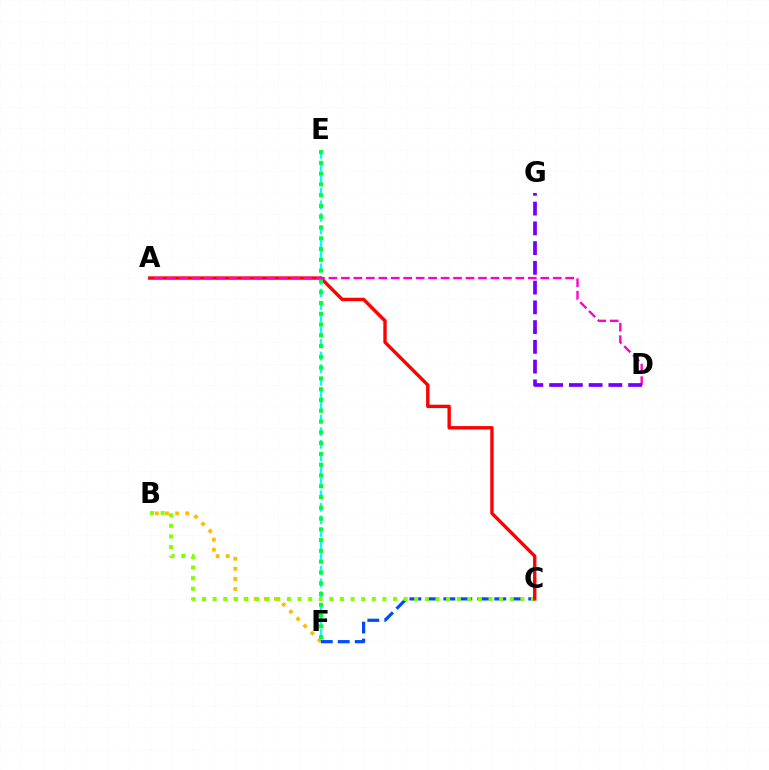{('E', 'F'): [{'color': '#00fff6', 'line_style': 'dashed', 'thickness': 1.71}, {'color': '#00ff39', 'line_style': 'dotted', 'thickness': 2.93}], ('B', 'F'): [{'color': '#ffbd00', 'line_style': 'dotted', 'thickness': 2.75}], ('C', 'F'): [{'color': '#004bff', 'line_style': 'dashed', 'thickness': 2.31}], ('B', 'C'): [{'color': '#84ff00', 'line_style': 'dotted', 'thickness': 2.88}], ('A', 'C'): [{'color': '#ff0000', 'line_style': 'solid', 'thickness': 2.43}], ('A', 'D'): [{'color': '#ff00cf', 'line_style': 'dashed', 'thickness': 1.69}], ('D', 'G'): [{'color': '#7200ff', 'line_style': 'dashed', 'thickness': 2.68}]}